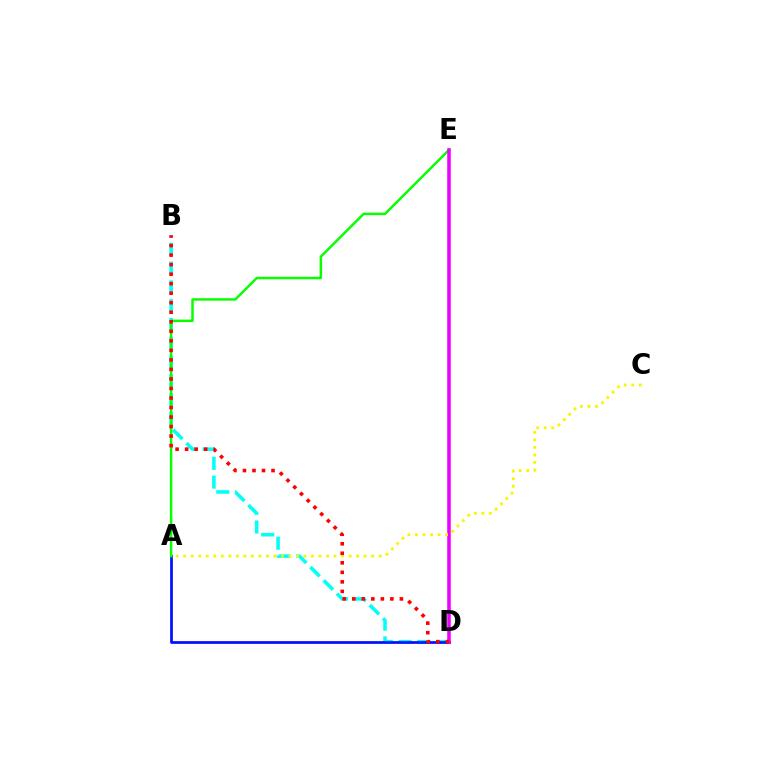{('B', 'D'): [{'color': '#00fff6', 'line_style': 'dashed', 'thickness': 2.55}, {'color': '#ff0000', 'line_style': 'dotted', 'thickness': 2.59}], ('A', 'D'): [{'color': '#0010ff', 'line_style': 'solid', 'thickness': 1.96}], ('A', 'E'): [{'color': '#08ff00', 'line_style': 'solid', 'thickness': 1.78}], ('D', 'E'): [{'color': '#ee00ff', 'line_style': 'solid', 'thickness': 2.55}], ('A', 'C'): [{'color': '#fcf500', 'line_style': 'dotted', 'thickness': 2.04}]}